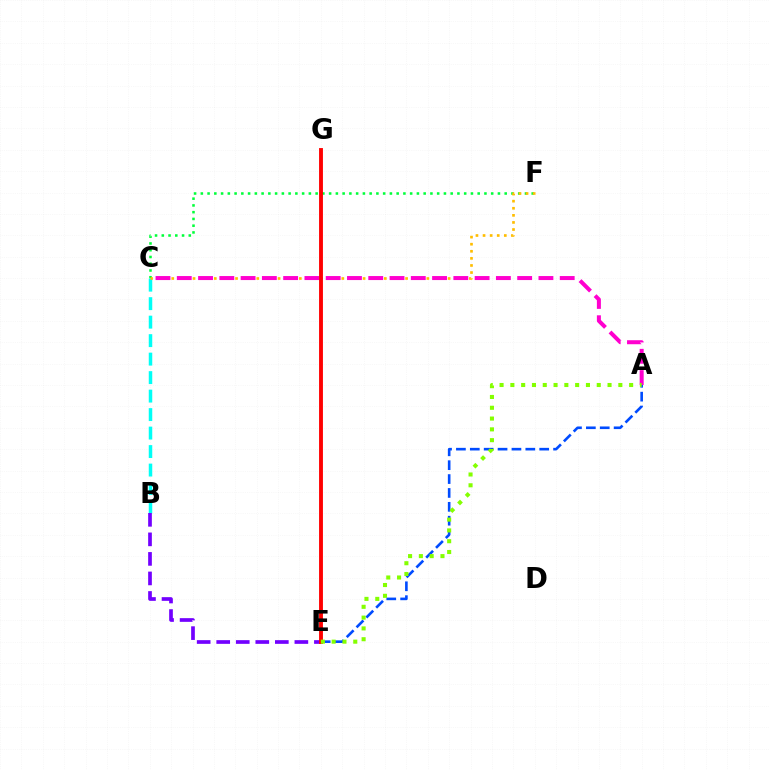{('C', 'F'): [{'color': '#00ff39', 'line_style': 'dotted', 'thickness': 1.83}, {'color': '#ffbd00', 'line_style': 'dotted', 'thickness': 1.93}], ('A', 'E'): [{'color': '#004bff', 'line_style': 'dashed', 'thickness': 1.89}, {'color': '#84ff00', 'line_style': 'dotted', 'thickness': 2.93}], ('B', 'C'): [{'color': '#00fff6', 'line_style': 'dashed', 'thickness': 2.51}], ('B', 'E'): [{'color': '#7200ff', 'line_style': 'dashed', 'thickness': 2.65}], ('A', 'C'): [{'color': '#ff00cf', 'line_style': 'dashed', 'thickness': 2.89}], ('E', 'G'): [{'color': '#ff0000', 'line_style': 'solid', 'thickness': 2.78}]}